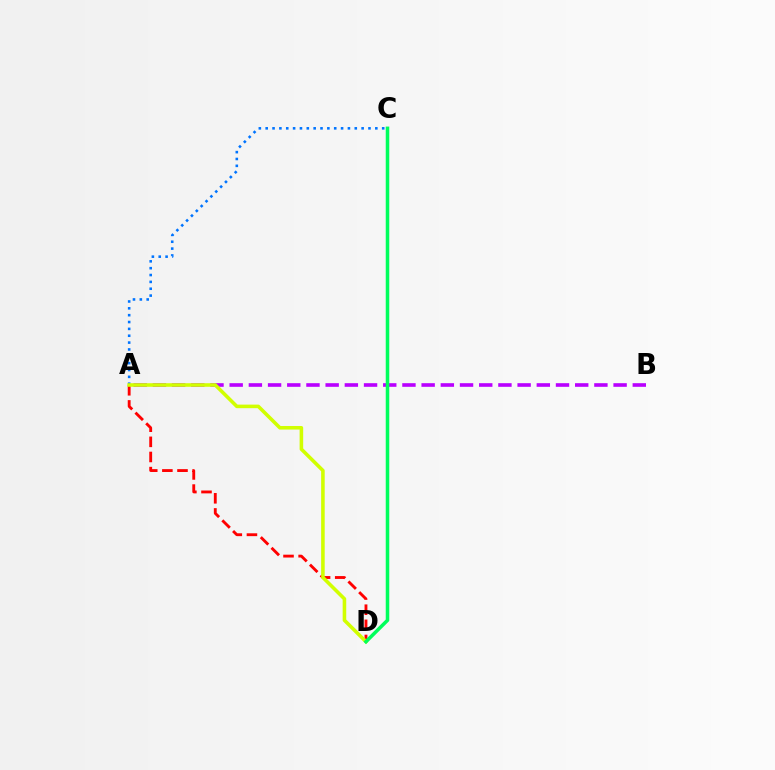{('A', 'C'): [{'color': '#0074ff', 'line_style': 'dotted', 'thickness': 1.86}], ('A', 'B'): [{'color': '#b900ff', 'line_style': 'dashed', 'thickness': 2.61}], ('A', 'D'): [{'color': '#ff0000', 'line_style': 'dashed', 'thickness': 2.06}, {'color': '#d1ff00', 'line_style': 'solid', 'thickness': 2.57}], ('C', 'D'): [{'color': '#00ff5c', 'line_style': 'solid', 'thickness': 2.54}]}